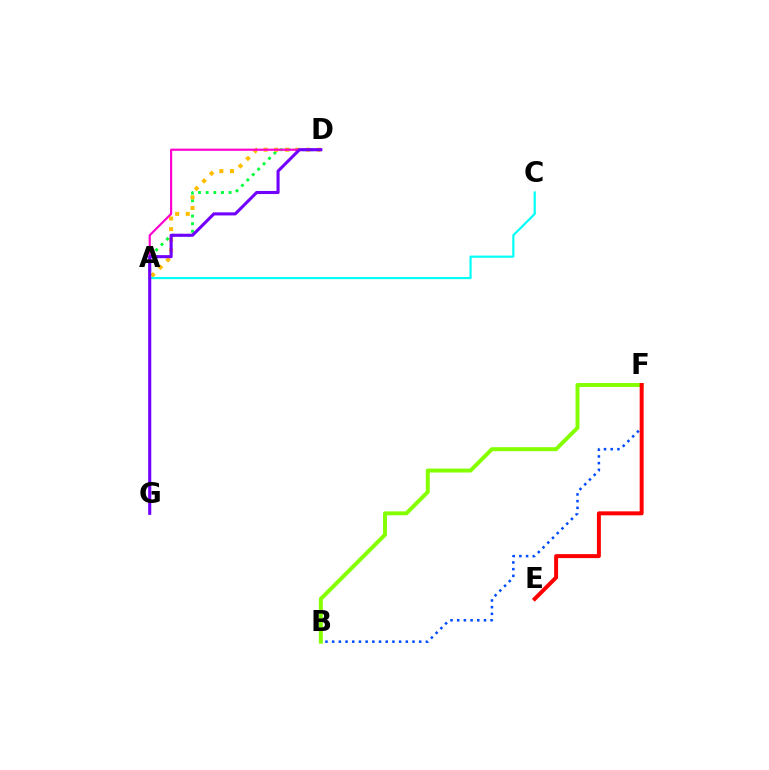{('A', 'D'): [{'color': '#00ff39', 'line_style': 'dotted', 'thickness': 2.08}, {'color': '#ffbd00', 'line_style': 'dotted', 'thickness': 2.89}, {'color': '#ff00cf', 'line_style': 'solid', 'thickness': 1.56}], ('B', 'F'): [{'color': '#004bff', 'line_style': 'dotted', 'thickness': 1.82}, {'color': '#84ff00', 'line_style': 'solid', 'thickness': 2.84}], ('A', 'C'): [{'color': '#00fff6', 'line_style': 'solid', 'thickness': 1.57}], ('E', 'F'): [{'color': '#ff0000', 'line_style': 'solid', 'thickness': 2.85}], ('D', 'G'): [{'color': '#7200ff', 'line_style': 'solid', 'thickness': 2.22}]}